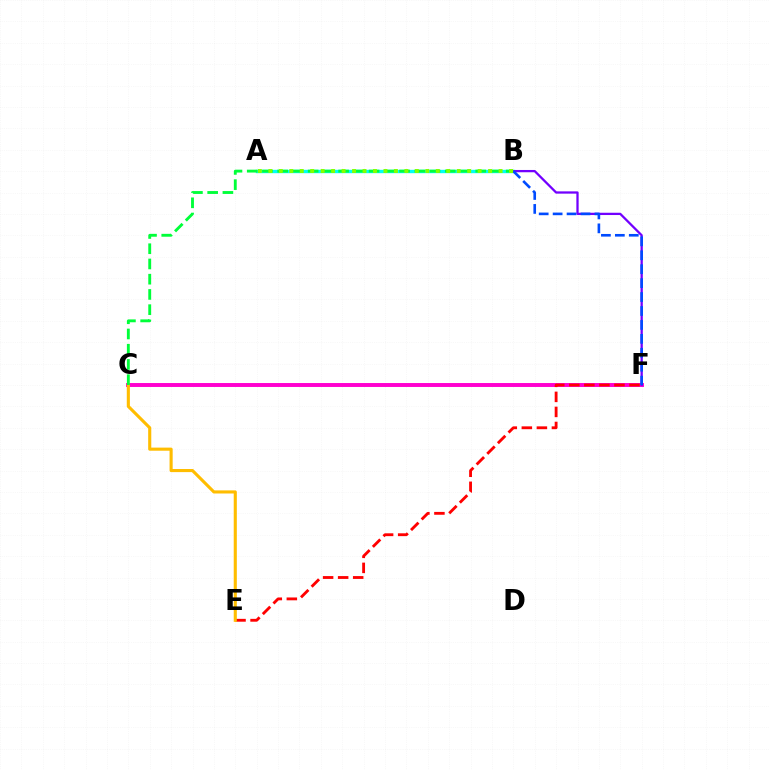{('C', 'F'): [{'color': '#ff00cf', 'line_style': 'solid', 'thickness': 2.83}], ('A', 'B'): [{'color': '#00fff6', 'line_style': 'solid', 'thickness': 2.44}, {'color': '#84ff00', 'line_style': 'dotted', 'thickness': 2.84}], ('E', 'F'): [{'color': '#ff0000', 'line_style': 'dashed', 'thickness': 2.04}], ('B', 'F'): [{'color': '#7200ff', 'line_style': 'solid', 'thickness': 1.64}, {'color': '#004bff', 'line_style': 'dashed', 'thickness': 1.89}], ('C', 'E'): [{'color': '#ffbd00', 'line_style': 'solid', 'thickness': 2.24}], ('B', 'C'): [{'color': '#00ff39', 'line_style': 'dashed', 'thickness': 2.07}]}